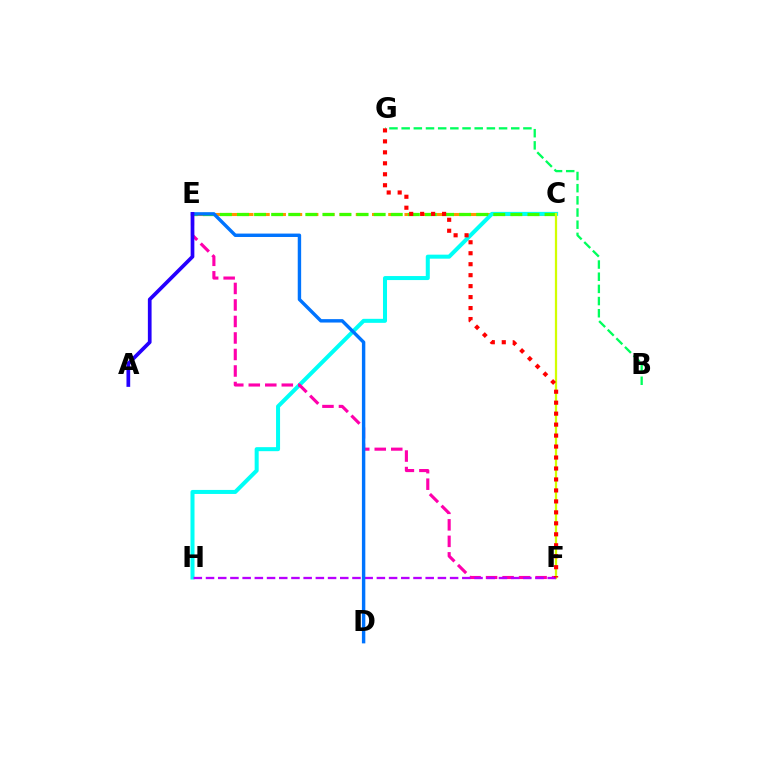{('C', 'E'): [{'color': '#ff9400', 'line_style': 'dashed', 'thickness': 2.2}, {'color': '#3dff00', 'line_style': 'dashed', 'thickness': 2.32}], ('C', 'H'): [{'color': '#00fff6', 'line_style': 'solid', 'thickness': 2.89}], ('E', 'F'): [{'color': '#ff00ac', 'line_style': 'dashed', 'thickness': 2.24}], ('B', 'G'): [{'color': '#00ff5c', 'line_style': 'dashed', 'thickness': 1.65}], ('C', 'F'): [{'color': '#d1ff00', 'line_style': 'solid', 'thickness': 1.62}], ('F', 'H'): [{'color': '#b900ff', 'line_style': 'dashed', 'thickness': 1.66}], ('F', 'G'): [{'color': '#ff0000', 'line_style': 'dotted', 'thickness': 2.98}], ('D', 'E'): [{'color': '#0074ff', 'line_style': 'solid', 'thickness': 2.45}], ('A', 'E'): [{'color': '#2500ff', 'line_style': 'solid', 'thickness': 2.67}]}